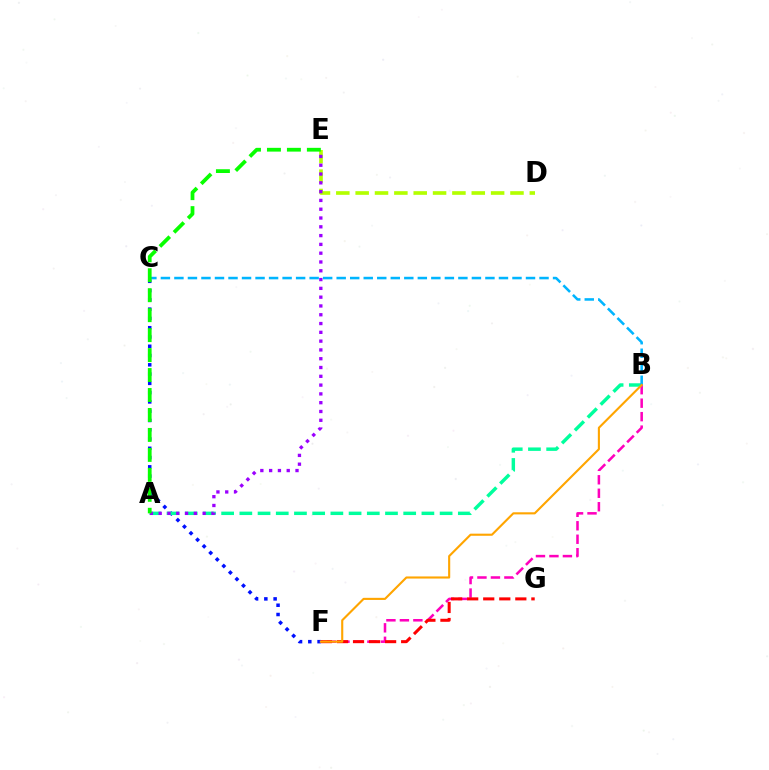{('B', 'F'): [{'color': '#ff00bd', 'line_style': 'dashed', 'thickness': 1.83}, {'color': '#ffa500', 'line_style': 'solid', 'thickness': 1.52}], ('D', 'E'): [{'color': '#b3ff00', 'line_style': 'dashed', 'thickness': 2.63}], ('C', 'F'): [{'color': '#0010ff', 'line_style': 'dotted', 'thickness': 2.52}], ('A', 'B'): [{'color': '#00ff9d', 'line_style': 'dashed', 'thickness': 2.47}], ('A', 'E'): [{'color': '#9b00ff', 'line_style': 'dotted', 'thickness': 2.39}, {'color': '#08ff00', 'line_style': 'dashed', 'thickness': 2.71}], ('B', 'C'): [{'color': '#00b5ff', 'line_style': 'dashed', 'thickness': 1.84}], ('F', 'G'): [{'color': '#ff0000', 'line_style': 'dashed', 'thickness': 2.18}]}